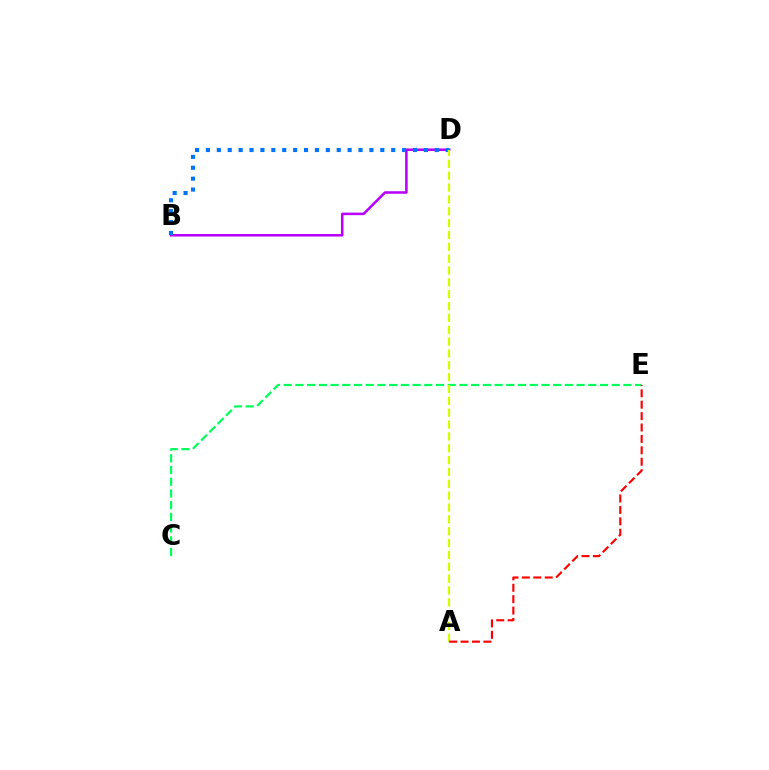{('B', 'D'): [{'color': '#b900ff', 'line_style': 'solid', 'thickness': 1.84}, {'color': '#0074ff', 'line_style': 'dotted', 'thickness': 2.96}], ('C', 'E'): [{'color': '#00ff5c', 'line_style': 'dashed', 'thickness': 1.59}], ('A', 'D'): [{'color': '#d1ff00', 'line_style': 'dashed', 'thickness': 1.61}], ('A', 'E'): [{'color': '#ff0000', 'line_style': 'dashed', 'thickness': 1.55}]}